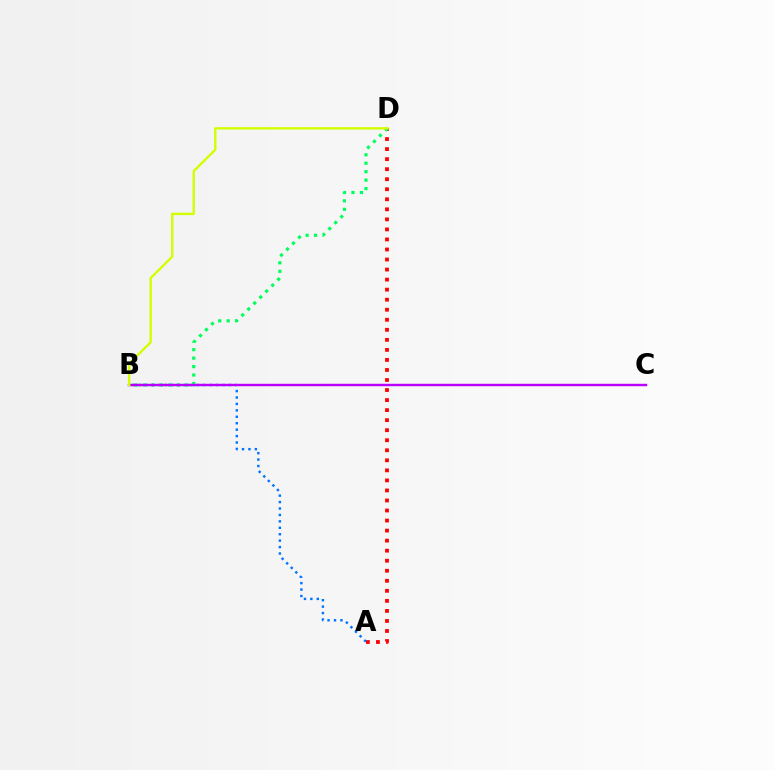{('A', 'D'): [{'color': '#ff0000', 'line_style': 'dotted', 'thickness': 2.73}], ('A', 'B'): [{'color': '#0074ff', 'line_style': 'dotted', 'thickness': 1.75}], ('B', 'D'): [{'color': '#00ff5c', 'line_style': 'dotted', 'thickness': 2.3}, {'color': '#d1ff00', 'line_style': 'solid', 'thickness': 1.7}], ('B', 'C'): [{'color': '#b900ff', 'line_style': 'solid', 'thickness': 1.74}]}